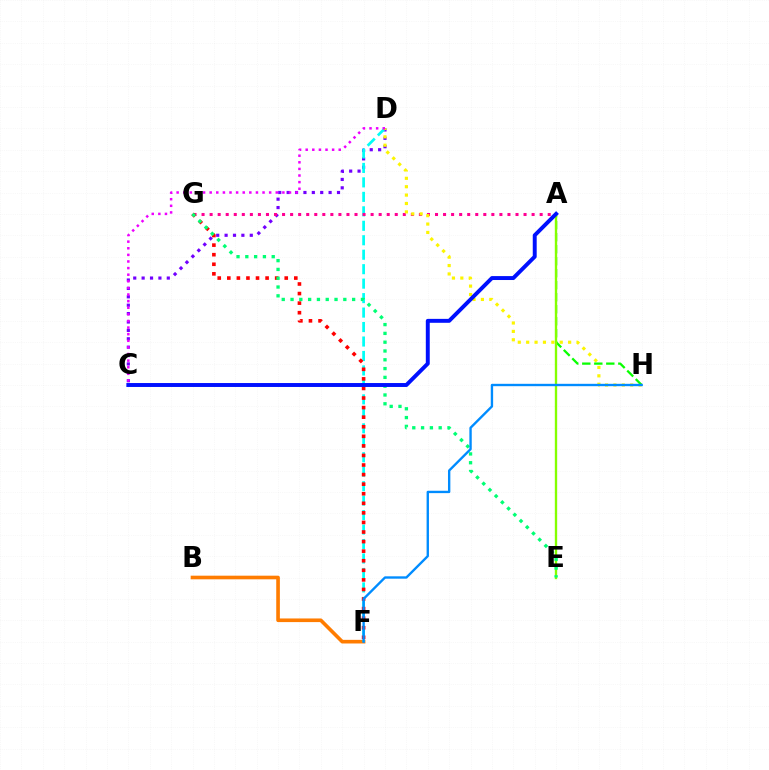{('B', 'F'): [{'color': '#ff7c00', 'line_style': 'solid', 'thickness': 2.61}], ('C', 'D'): [{'color': '#7200ff', 'line_style': 'dotted', 'thickness': 2.28}, {'color': '#ee00ff', 'line_style': 'dotted', 'thickness': 1.8}], ('D', 'F'): [{'color': '#00fff6', 'line_style': 'dashed', 'thickness': 1.97}], ('A', 'G'): [{'color': '#ff0094', 'line_style': 'dotted', 'thickness': 2.19}], ('D', 'H'): [{'color': '#fcf500', 'line_style': 'dotted', 'thickness': 2.28}], ('A', 'H'): [{'color': '#08ff00', 'line_style': 'dashed', 'thickness': 1.63}], ('A', 'E'): [{'color': '#84ff00', 'line_style': 'solid', 'thickness': 1.69}], ('F', 'G'): [{'color': '#ff0000', 'line_style': 'dotted', 'thickness': 2.6}], ('E', 'G'): [{'color': '#00ff74', 'line_style': 'dotted', 'thickness': 2.39}], ('A', 'C'): [{'color': '#0010ff', 'line_style': 'solid', 'thickness': 2.83}], ('F', 'H'): [{'color': '#008cff', 'line_style': 'solid', 'thickness': 1.7}]}